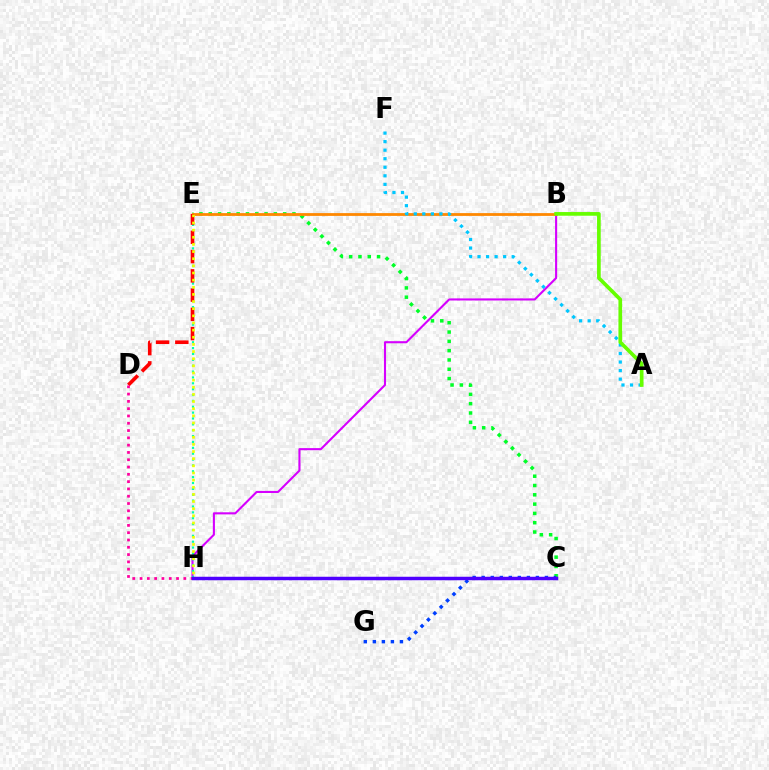{('C', 'E'): [{'color': '#00ff27', 'line_style': 'dotted', 'thickness': 2.53}], ('B', 'H'): [{'color': '#d600ff', 'line_style': 'solid', 'thickness': 1.51}], ('C', 'G'): [{'color': '#003fff', 'line_style': 'dotted', 'thickness': 2.45}], ('B', 'E'): [{'color': '#ff8800', 'line_style': 'solid', 'thickness': 2.01}], ('E', 'H'): [{'color': '#00ffaf', 'line_style': 'dotted', 'thickness': 1.59}, {'color': '#eeff00', 'line_style': 'dotted', 'thickness': 1.94}], ('A', 'F'): [{'color': '#00c7ff', 'line_style': 'dotted', 'thickness': 2.32}], ('D', 'E'): [{'color': '#ff0000', 'line_style': 'dashed', 'thickness': 2.62}], ('A', 'B'): [{'color': '#66ff00', 'line_style': 'solid', 'thickness': 2.65}], ('D', 'H'): [{'color': '#ff00a0', 'line_style': 'dotted', 'thickness': 1.98}], ('C', 'H'): [{'color': '#4f00ff', 'line_style': 'solid', 'thickness': 2.51}]}